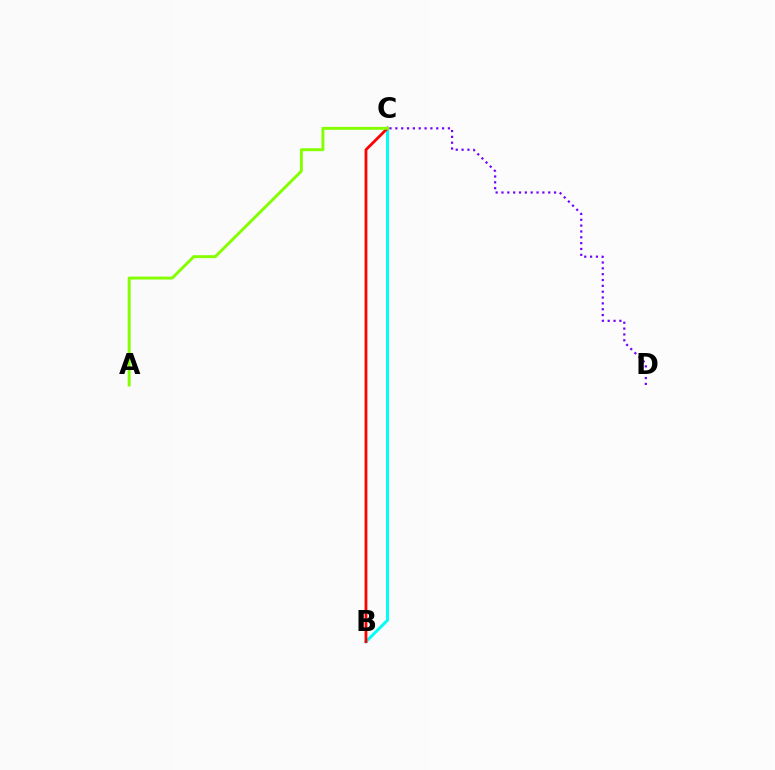{('B', 'C'): [{'color': '#00fff6', 'line_style': 'solid', 'thickness': 2.14}, {'color': '#ff0000', 'line_style': 'solid', 'thickness': 2.01}], ('C', 'D'): [{'color': '#7200ff', 'line_style': 'dotted', 'thickness': 1.59}], ('A', 'C'): [{'color': '#84ff00', 'line_style': 'solid', 'thickness': 2.11}]}